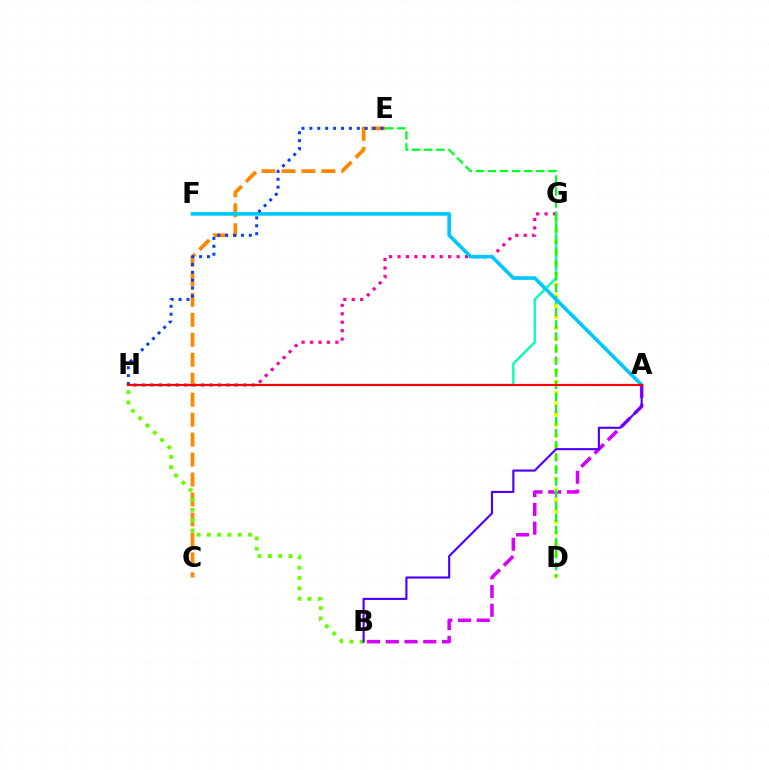{('A', 'B'): [{'color': '#d600ff', 'line_style': 'dashed', 'thickness': 2.54}, {'color': '#4f00ff', 'line_style': 'solid', 'thickness': 1.54}], ('D', 'G'): [{'color': '#eeff00', 'line_style': 'dotted', 'thickness': 2.93}], ('G', 'H'): [{'color': '#ff00a0', 'line_style': 'dotted', 'thickness': 2.29}, {'color': '#00ffaf', 'line_style': 'solid', 'thickness': 1.66}], ('C', 'E'): [{'color': '#ff8800', 'line_style': 'dashed', 'thickness': 2.71}], ('D', 'E'): [{'color': '#00ff27', 'line_style': 'dashed', 'thickness': 1.64}], ('A', 'F'): [{'color': '#00c7ff', 'line_style': 'solid', 'thickness': 2.61}], ('B', 'H'): [{'color': '#66ff00', 'line_style': 'dotted', 'thickness': 2.8}], ('E', 'H'): [{'color': '#003fff', 'line_style': 'dotted', 'thickness': 2.15}], ('A', 'H'): [{'color': '#ff0000', 'line_style': 'solid', 'thickness': 1.55}]}